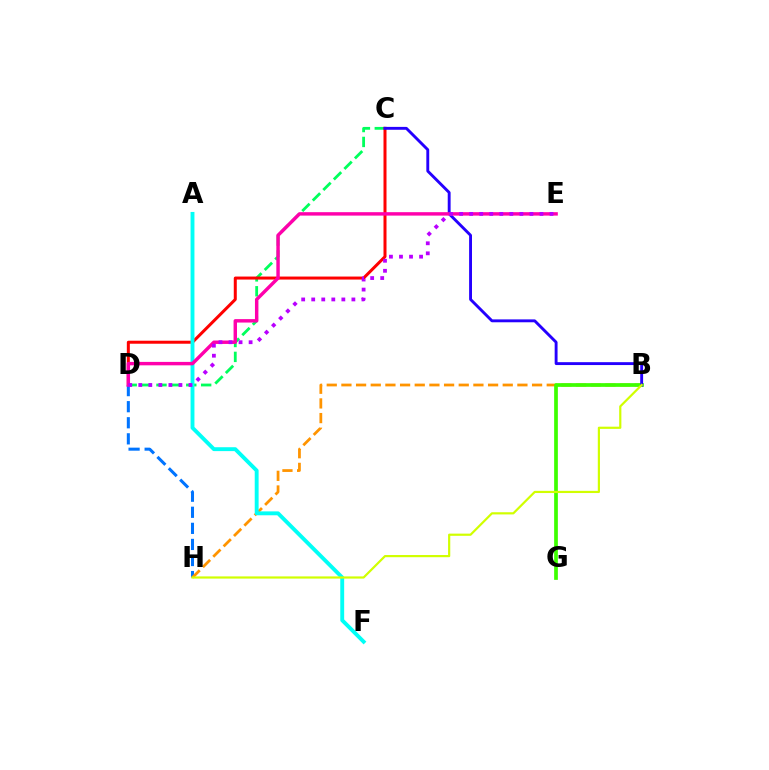{('C', 'D'): [{'color': '#00ff5c', 'line_style': 'dashed', 'thickness': 2.02}, {'color': '#ff0000', 'line_style': 'solid', 'thickness': 2.17}], ('D', 'H'): [{'color': '#0074ff', 'line_style': 'dashed', 'thickness': 2.18}], ('B', 'H'): [{'color': '#ff9400', 'line_style': 'dashed', 'thickness': 1.99}, {'color': '#d1ff00', 'line_style': 'solid', 'thickness': 1.58}], ('A', 'F'): [{'color': '#00fff6', 'line_style': 'solid', 'thickness': 2.8}], ('B', 'G'): [{'color': '#3dff00', 'line_style': 'solid', 'thickness': 2.67}], ('B', 'C'): [{'color': '#2500ff', 'line_style': 'solid', 'thickness': 2.08}], ('D', 'E'): [{'color': '#ff00ac', 'line_style': 'solid', 'thickness': 2.47}, {'color': '#b900ff', 'line_style': 'dotted', 'thickness': 2.73}]}